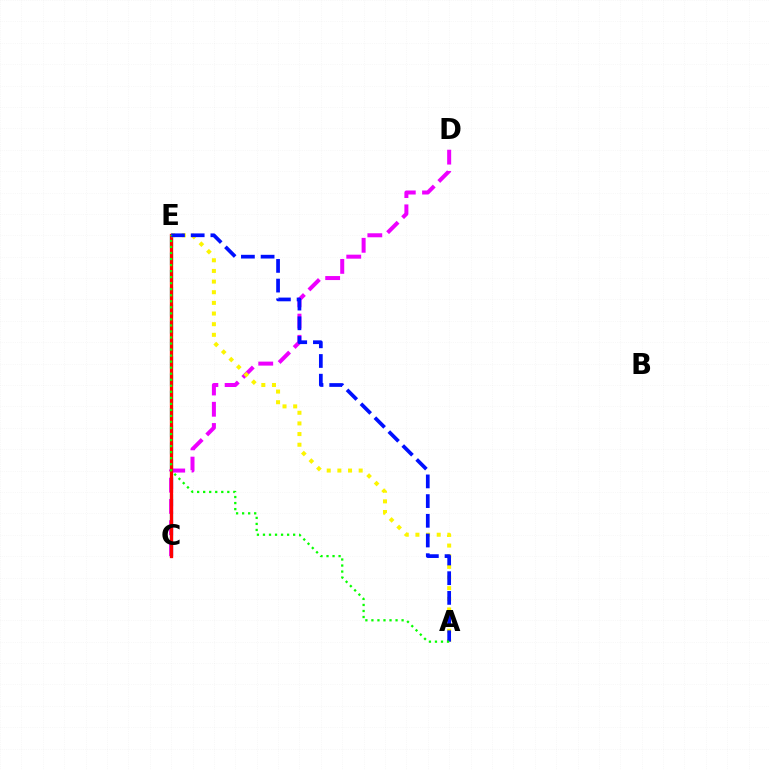{('C', 'E'): [{'color': '#00fff6', 'line_style': 'dashed', 'thickness': 2.34}, {'color': '#ff0000', 'line_style': 'solid', 'thickness': 2.37}], ('C', 'D'): [{'color': '#ee00ff', 'line_style': 'dashed', 'thickness': 2.89}], ('A', 'E'): [{'color': '#fcf500', 'line_style': 'dotted', 'thickness': 2.89}, {'color': '#0010ff', 'line_style': 'dashed', 'thickness': 2.68}, {'color': '#08ff00', 'line_style': 'dotted', 'thickness': 1.64}]}